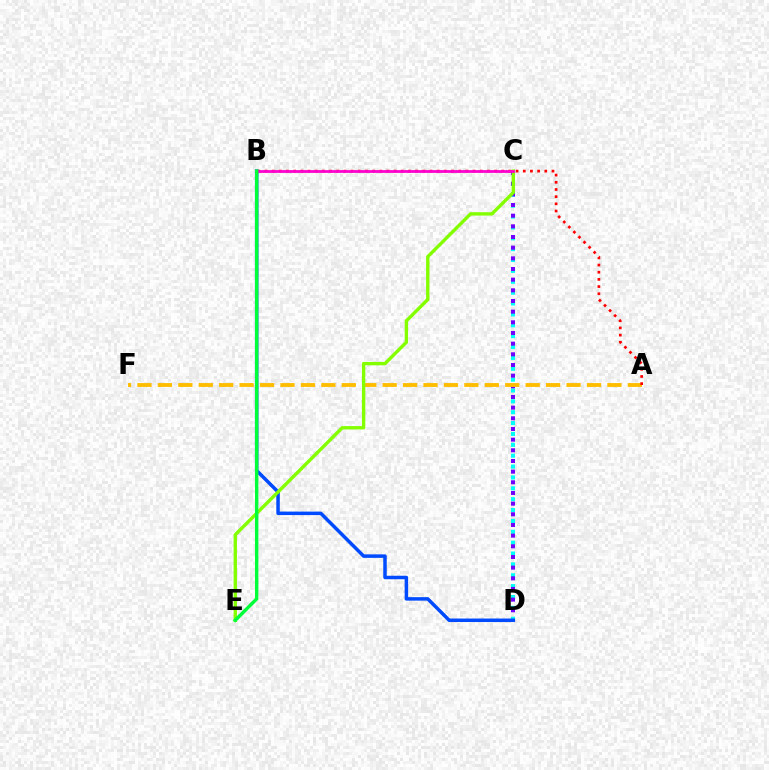{('C', 'D'): [{'color': '#00fff6', 'line_style': 'dotted', 'thickness': 2.95}, {'color': '#7200ff', 'line_style': 'dotted', 'thickness': 2.9}], ('B', 'D'): [{'color': '#004bff', 'line_style': 'solid', 'thickness': 2.52}], ('A', 'F'): [{'color': '#ffbd00', 'line_style': 'dashed', 'thickness': 2.78}], ('C', 'E'): [{'color': '#84ff00', 'line_style': 'solid', 'thickness': 2.43}], ('A', 'B'): [{'color': '#ff0000', 'line_style': 'dotted', 'thickness': 1.95}], ('B', 'C'): [{'color': '#ff00cf', 'line_style': 'solid', 'thickness': 2.0}], ('B', 'E'): [{'color': '#00ff39', 'line_style': 'solid', 'thickness': 2.45}]}